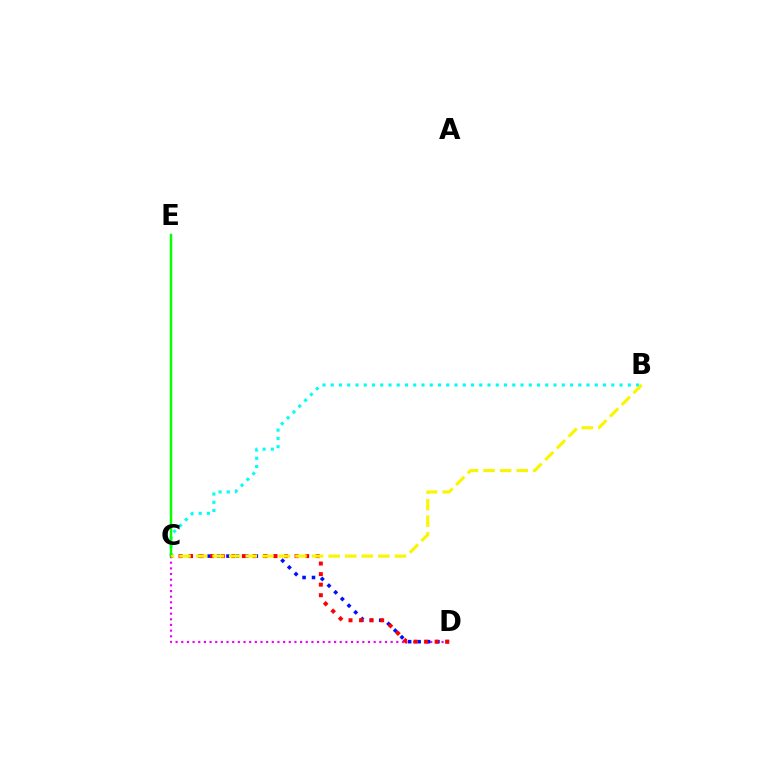{('C', 'D'): [{'color': '#ee00ff', 'line_style': 'dotted', 'thickness': 1.54}, {'color': '#0010ff', 'line_style': 'dotted', 'thickness': 2.56}, {'color': '#ff0000', 'line_style': 'dotted', 'thickness': 2.87}], ('B', 'C'): [{'color': '#00fff6', 'line_style': 'dotted', 'thickness': 2.24}, {'color': '#fcf500', 'line_style': 'dashed', 'thickness': 2.25}], ('C', 'E'): [{'color': '#08ff00', 'line_style': 'solid', 'thickness': 1.78}]}